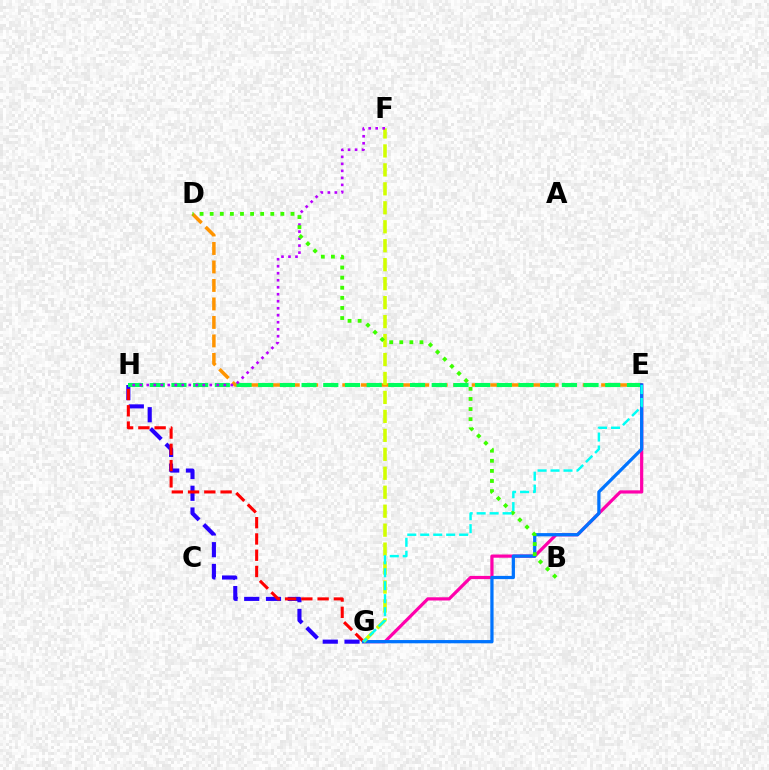{('G', 'H'): [{'color': '#2500ff', 'line_style': 'dashed', 'thickness': 2.96}, {'color': '#ff0000', 'line_style': 'dashed', 'thickness': 2.21}], ('D', 'E'): [{'color': '#ff9400', 'line_style': 'dashed', 'thickness': 2.51}], ('E', 'H'): [{'color': '#00ff5c', 'line_style': 'dashed', 'thickness': 2.95}], ('E', 'G'): [{'color': '#ff00ac', 'line_style': 'solid', 'thickness': 2.31}, {'color': '#0074ff', 'line_style': 'solid', 'thickness': 2.34}, {'color': '#00fff6', 'line_style': 'dashed', 'thickness': 1.76}], ('F', 'G'): [{'color': '#d1ff00', 'line_style': 'dashed', 'thickness': 2.58}], ('F', 'H'): [{'color': '#b900ff', 'line_style': 'dotted', 'thickness': 1.9}], ('B', 'D'): [{'color': '#3dff00', 'line_style': 'dotted', 'thickness': 2.74}]}